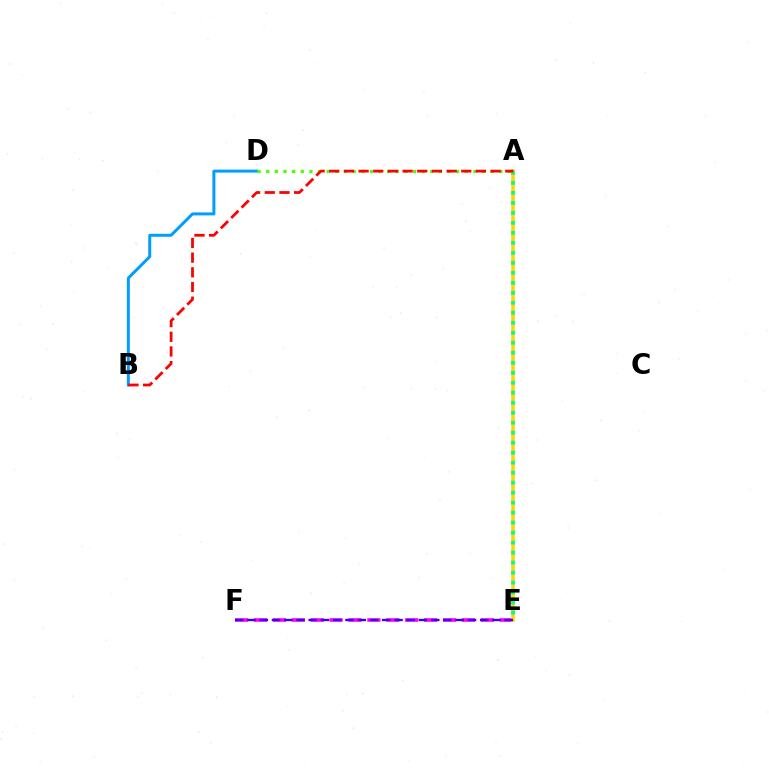{('E', 'F'): [{'color': '#ff00ed', 'line_style': 'dashed', 'thickness': 2.57}, {'color': '#3700ff', 'line_style': 'dashed', 'thickness': 1.66}], ('B', 'D'): [{'color': '#009eff', 'line_style': 'solid', 'thickness': 2.15}], ('A', 'E'): [{'color': '#ffd500', 'line_style': 'solid', 'thickness': 2.55}, {'color': '#00ff86', 'line_style': 'dotted', 'thickness': 2.71}], ('A', 'D'): [{'color': '#4fff00', 'line_style': 'dotted', 'thickness': 2.35}], ('A', 'B'): [{'color': '#ff0000', 'line_style': 'dashed', 'thickness': 1.99}]}